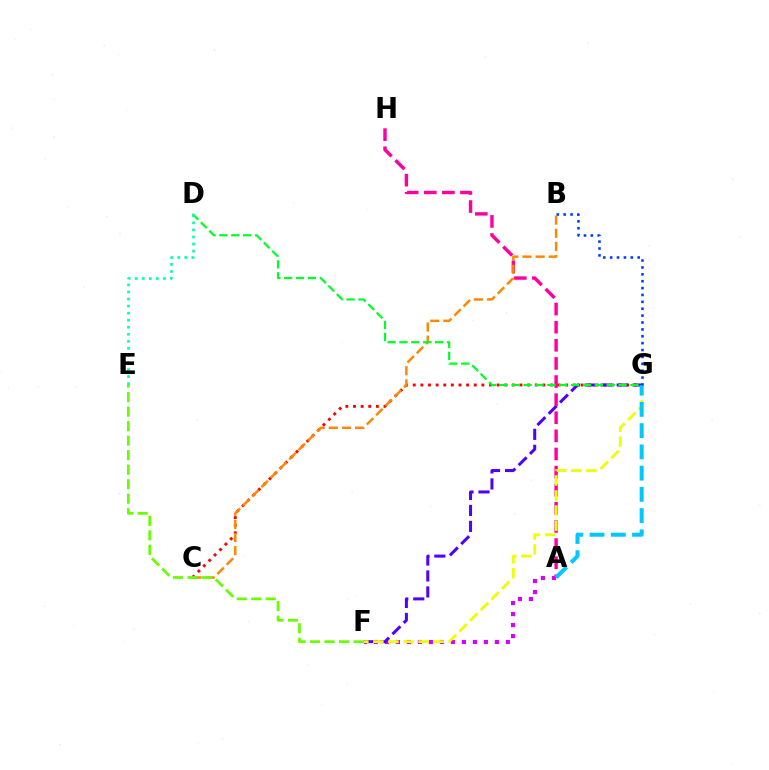{('C', 'G'): [{'color': '#ff0000', 'line_style': 'dotted', 'thickness': 2.07}], ('A', 'F'): [{'color': '#d600ff', 'line_style': 'dotted', 'thickness': 2.99}], ('F', 'G'): [{'color': '#4f00ff', 'line_style': 'dashed', 'thickness': 2.17}, {'color': '#eeff00', 'line_style': 'dashed', 'thickness': 2.05}], ('A', 'H'): [{'color': '#ff00a0', 'line_style': 'dashed', 'thickness': 2.46}], ('B', 'C'): [{'color': '#ff8800', 'line_style': 'dashed', 'thickness': 1.78}], ('D', 'G'): [{'color': '#00ff27', 'line_style': 'dashed', 'thickness': 1.61}], ('A', 'G'): [{'color': '#00c7ff', 'line_style': 'dashed', 'thickness': 2.89}], ('B', 'G'): [{'color': '#003fff', 'line_style': 'dotted', 'thickness': 1.87}], ('E', 'F'): [{'color': '#66ff00', 'line_style': 'dashed', 'thickness': 1.97}], ('D', 'E'): [{'color': '#00ffaf', 'line_style': 'dotted', 'thickness': 1.92}]}